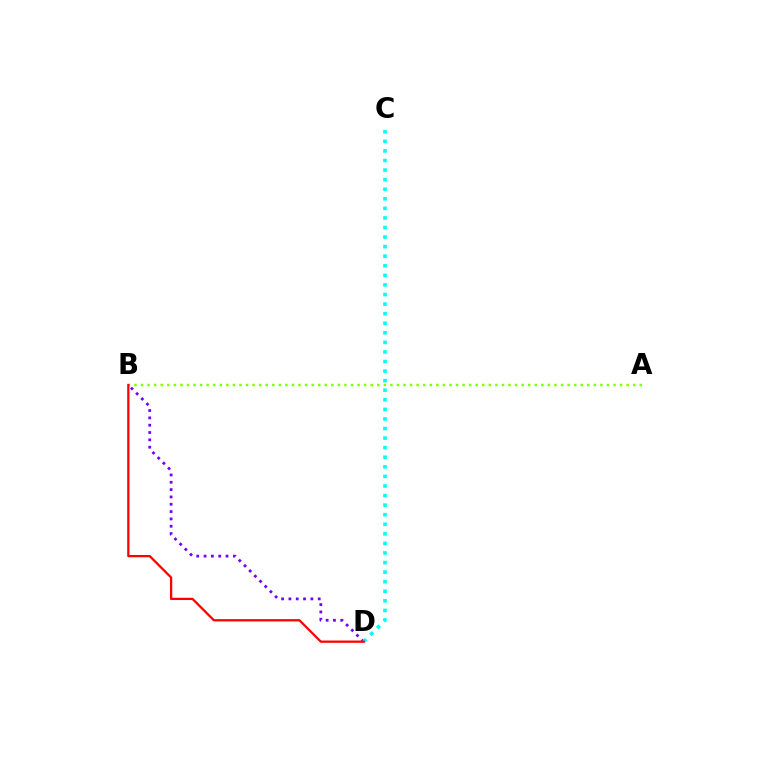{('B', 'D'): [{'color': '#7200ff', 'line_style': 'dotted', 'thickness': 1.99}, {'color': '#ff0000', 'line_style': 'solid', 'thickness': 1.63}], ('A', 'B'): [{'color': '#84ff00', 'line_style': 'dotted', 'thickness': 1.78}], ('C', 'D'): [{'color': '#00fff6', 'line_style': 'dotted', 'thickness': 2.6}]}